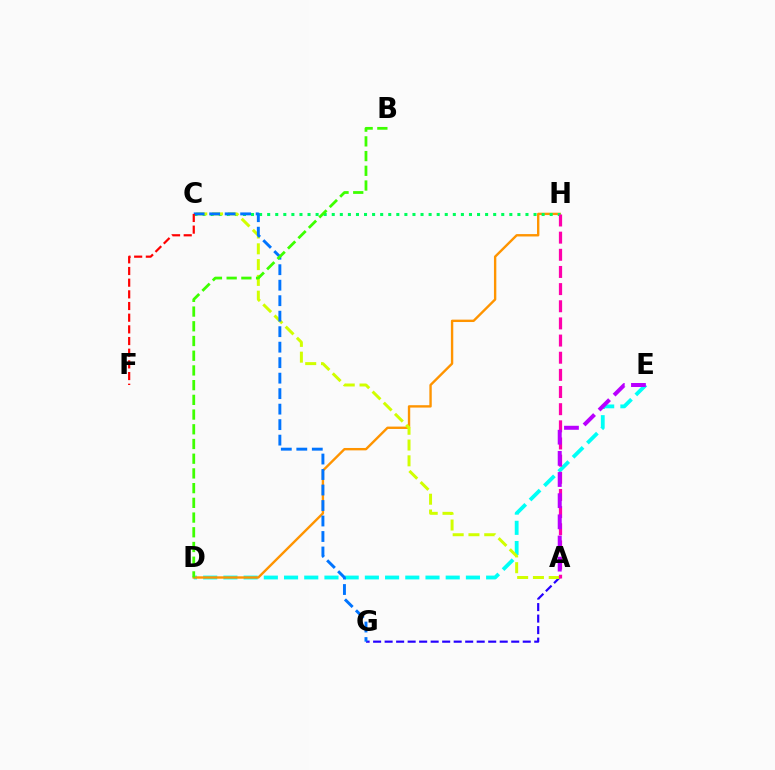{('D', 'E'): [{'color': '#00fff6', 'line_style': 'dashed', 'thickness': 2.75}], ('D', 'H'): [{'color': '#ff9400', 'line_style': 'solid', 'thickness': 1.71}], ('A', 'G'): [{'color': '#2500ff', 'line_style': 'dashed', 'thickness': 1.56}], ('C', 'H'): [{'color': '#00ff5c', 'line_style': 'dotted', 'thickness': 2.19}], ('A', 'C'): [{'color': '#d1ff00', 'line_style': 'dashed', 'thickness': 2.14}], ('C', 'G'): [{'color': '#0074ff', 'line_style': 'dashed', 'thickness': 2.1}], ('A', 'H'): [{'color': '#ff00ac', 'line_style': 'dashed', 'thickness': 2.33}], ('B', 'D'): [{'color': '#3dff00', 'line_style': 'dashed', 'thickness': 2.0}], ('A', 'E'): [{'color': '#b900ff', 'line_style': 'dashed', 'thickness': 2.87}], ('C', 'F'): [{'color': '#ff0000', 'line_style': 'dashed', 'thickness': 1.59}]}